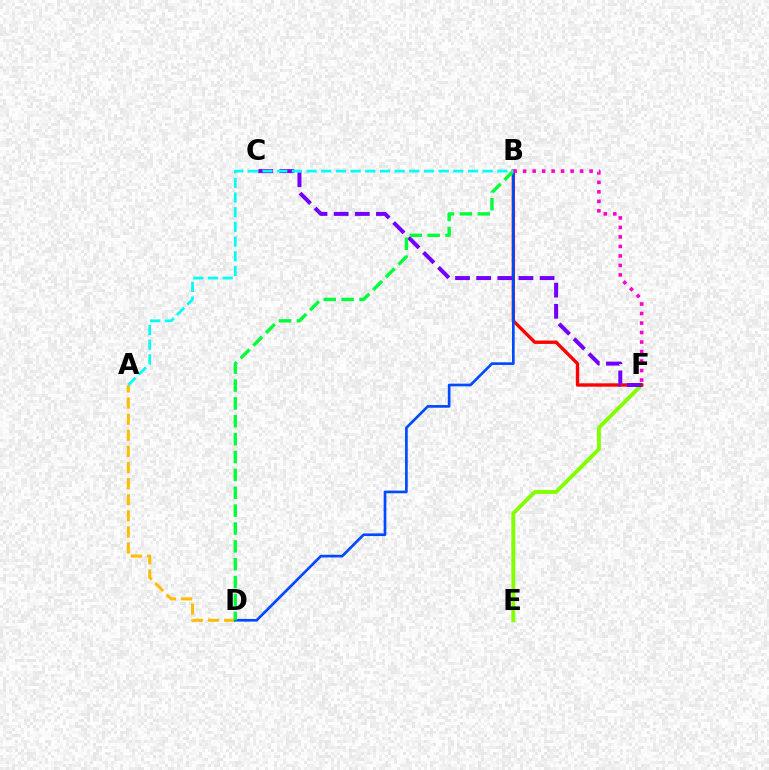{('A', 'D'): [{'color': '#ffbd00', 'line_style': 'dashed', 'thickness': 2.19}], ('E', 'F'): [{'color': '#84ff00', 'line_style': 'solid', 'thickness': 2.83}], ('B', 'F'): [{'color': '#ff0000', 'line_style': 'solid', 'thickness': 2.42}, {'color': '#ff00cf', 'line_style': 'dotted', 'thickness': 2.58}], ('C', 'F'): [{'color': '#7200ff', 'line_style': 'dashed', 'thickness': 2.87}], ('B', 'D'): [{'color': '#004bff', 'line_style': 'solid', 'thickness': 1.93}, {'color': '#00ff39', 'line_style': 'dashed', 'thickness': 2.43}], ('A', 'B'): [{'color': '#00fff6', 'line_style': 'dashed', 'thickness': 1.99}]}